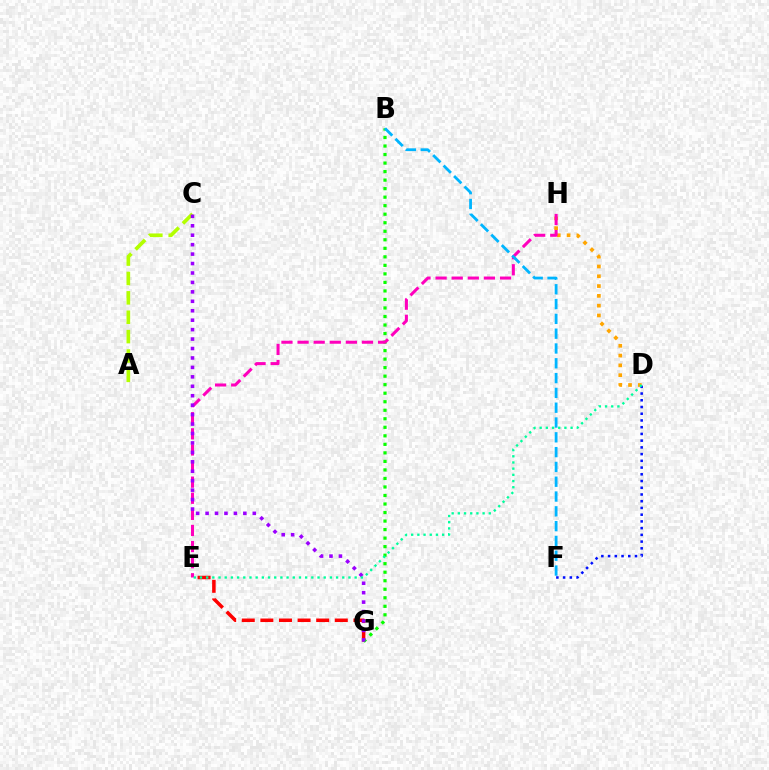{('E', 'G'): [{'color': '#ff0000', 'line_style': 'dashed', 'thickness': 2.53}], ('A', 'C'): [{'color': '#b3ff00', 'line_style': 'dashed', 'thickness': 2.63}], ('D', 'H'): [{'color': '#ffa500', 'line_style': 'dotted', 'thickness': 2.66}], ('D', 'F'): [{'color': '#0010ff', 'line_style': 'dotted', 'thickness': 1.83}], ('B', 'G'): [{'color': '#08ff00', 'line_style': 'dotted', 'thickness': 2.32}], ('E', 'H'): [{'color': '#ff00bd', 'line_style': 'dashed', 'thickness': 2.19}], ('C', 'G'): [{'color': '#9b00ff', 'line_style': 'dotted', 'thickness': 2.57}], ('D', 'E'): [{'color': '#00ff9d', 'line_style': 'dotted', 'thickness': 1.68}], ('B', 'F'): [{'color': '#00b5ff', 'line_style': 'dashed', 'thickness': 2.01}]}